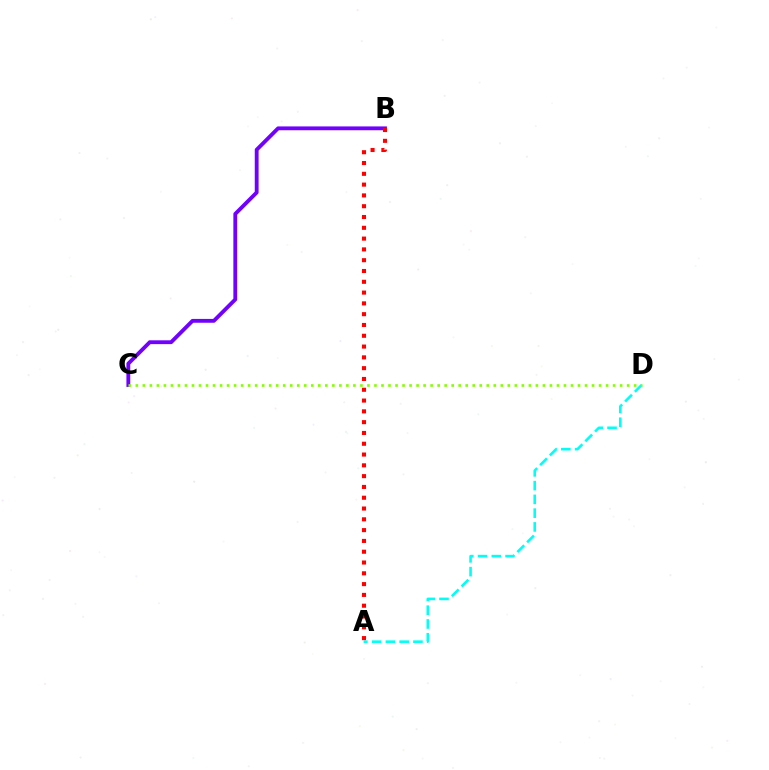{('B', 'C'): [{'color': '#7200ff', 'line_style': 'solid', 'thickness': 2.76}], ('A', 'D'): [{'color': '#00fff6', 'line_style': 'dashed', 'thickness': 1.87}], ('C', 'D'): [{'color': '#84ff00', 'line_style': 'dotted', 'thickness': 1.91}], ('A', 'B'): [{'color': '#ff0000', 'line_style': 'dotted', 'thickness': 2.93}]}